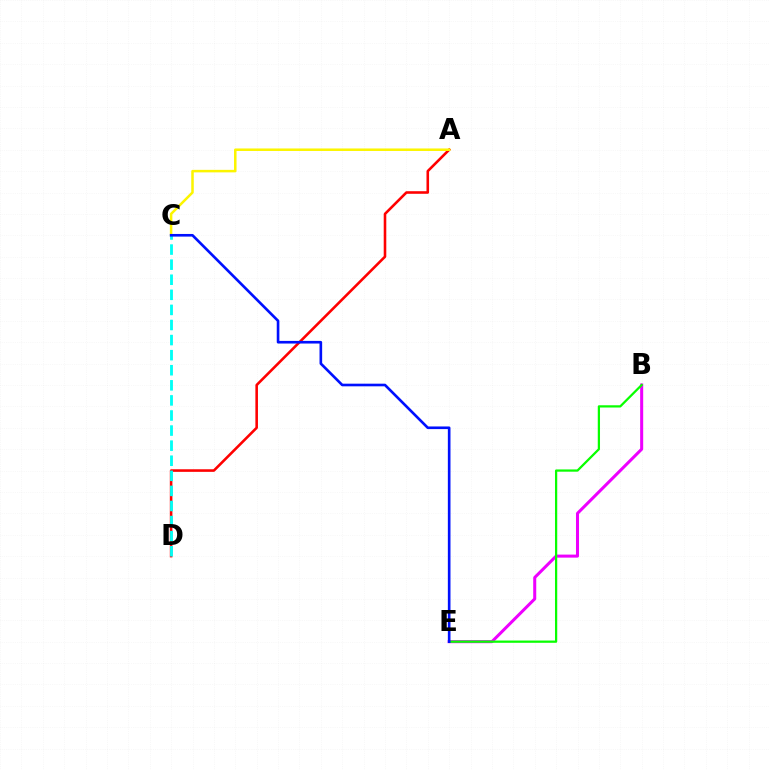{('B', 'E'): [{'color': '#ee00ff', 'line_style': 'solid', 'thickness': 2.18}, {'color': '#08ff00', 'line_style': 'solid', 'thickness': 1.62}], ('A', 'D'): [{'color': '#ff0000', 'line_style': 'solid', 'thickness': 1.86}], ('A', 'C'): [{'color': '#fcf500', 'line_style': 'solid', 'thickness': 1.81}], ('C', 'D'): [{'color': '#00fff6', 'line_style': 'dashed', 'thickness': 2.05}], ('C', 'E'): [{'color': '#0010ff', 'line_style': 'solid', 'thickness': 1.9}]}